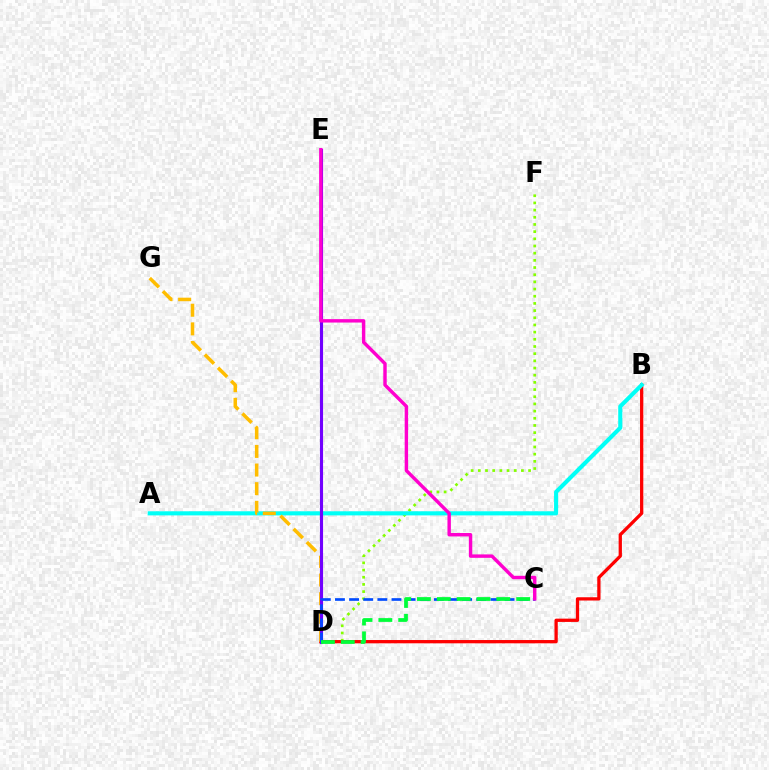{('D', 'F'): [{'color': '#84ff00', 'line_style': 'dotted', 'thickness': 1.95}], ('B', 'D'): [{'color': '#ff0000', 'line_style': 'solid', 'thickness': 2.36}], ('A', 'B'): [{'color': '#00fff6', 'line_style': 'solid', 'thickness': 2.96}], ('D', 'G'): [{'color': '#ffbd00', 'line_style': 'dashed', 'thickness': 2.53}], ('D', 'E'): [{'color': '#7200ff', 'line_style': 'solid', 'thickness': 2.24}], ('C', 'D'): [{'color': '#004bff', 'line_style': 'dashed', 'thickness': 1.92}, {'color': '#00ff39', 'line_style': 'dashed', 'thickness': 2.7}], ('C', 'E'): [{'color': '#ff00cf', 'line_style': 'solid', 'thickness': 2.46}]}